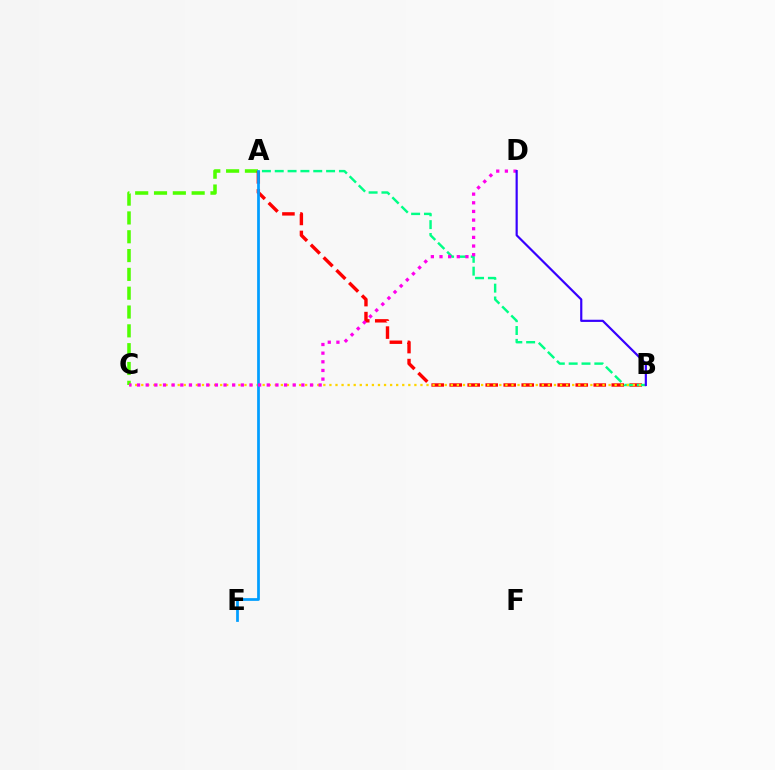{('A', 'C'): [{'color': '#4fff00', 'line_style': 'dashed', 'thickness': 2.56}], ('A', 'B'): [{'color': '#ff0000', 'line_style': 'dashed', 'thickness': 2.45}, {'color': '#00ff86', 'line_style': 'dashed', 'thickness': 1.74}], ('B', 'C'): [{'color': '#ffd500', 'line_style': 'dotted', 'thickness': 1.65}], ('A', 'E'): [{'color': '#009eff', 'line_style': 'solid', 'thickness': 1.97}], ('C', 'D'): [{'color': '#ff00ed', 'line_style': 'dotted', 'thickness': 2.35}], ('B', 'D'): [{'color': '#3700ff', 'line_style': 'solid', 'thickness': 1.57}]}